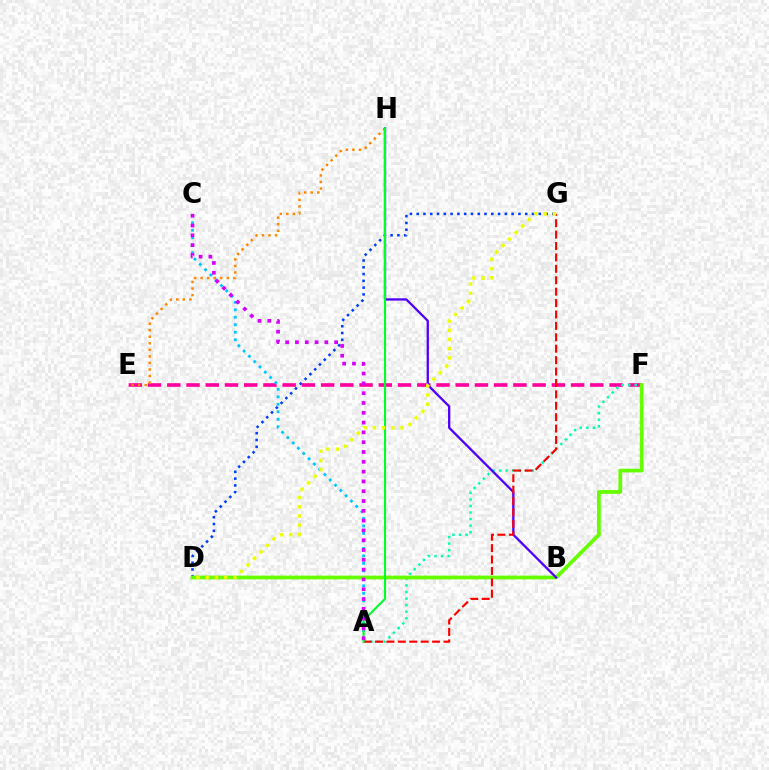{('D', 'G'): [{'color': '#003fff', 'line_style': 'dotted', 'thickness': 1.84}, {'color': '#eeff00', 'line_style': 'dotted', 'thickness': 2.5}], ('E', 'F'): [{'color': '#ff00a0', 'line_style': 'dashed', 'thickness': 2.61}], ('A', 'C'): [{'color': '#00c7ff', 'line_style': 'dotted', 'thickness': 2.03}, {'color': '#d600ff', 'line_style': 'dotted', 'thickness': 2.66}], ('A', 'F'): [{'color': '#00ffaf', 'line_style': 'dotted', 'thickness': 1.78}], ('E', 'H'): [{'color': '#ff8800', 'line_style': 'dotted', 'thickness': 1.78}], ('D', 'F'): [{'color': '#66ff00', 'line_style': 'solid', 'thickness': 2.7}], ('B', 'H'): [{'color': '#4f00ff', 'line_style': 'solid', 'thickness': 1.65}], ('A', 'G'): [{'color': '#ff0000', 'line_style': 'dashed', 'thickness': 1.55}], ('A', 'H'): [{'color': '#00ff27', 'line_style': 'solid', 'thickness': 1.51}]}